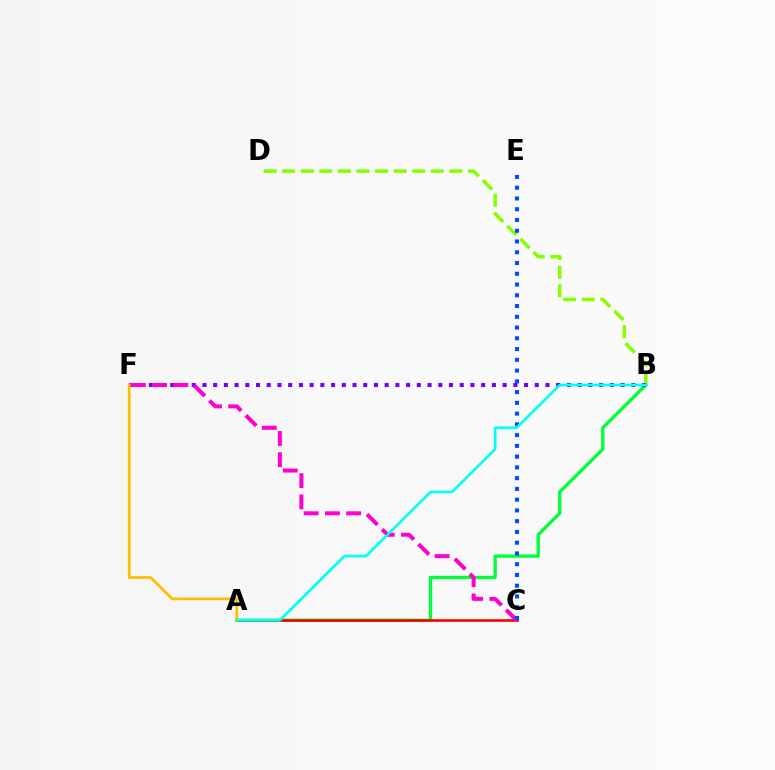{('A', 'B'): [{'color': '#00ff39', 'line_style': 'solid', 'thickness': 2.4}, {'color': '#00fff6', 'line_style': 'solid', 'thickness': 1.92}], ('B', 'D'): [{'color': '#84ff00', 'line_style': 'dashed', 'thickness': 2.52}], ('A', 'C'): [{'color': '#ff0000', 'line_style': 'solid', 'thickness': 1.91}], ('B', 'F'): [{'color': '#7200ff', 'line_style': 'dotted', 'thickness': 2.91}], ('C', 'F'): [{'color': '#ff00cf', 'line_style': 'dashed', 'thickness': 2.88}], ('C', 'E'): [{'color': '#004bff', 'line_style': 'dotted', 'thickness': 2.92}], ('A', 'F'): [{'color': '#ffbd00', 'line_style': 'solid', 'thickness': 1.97}]}